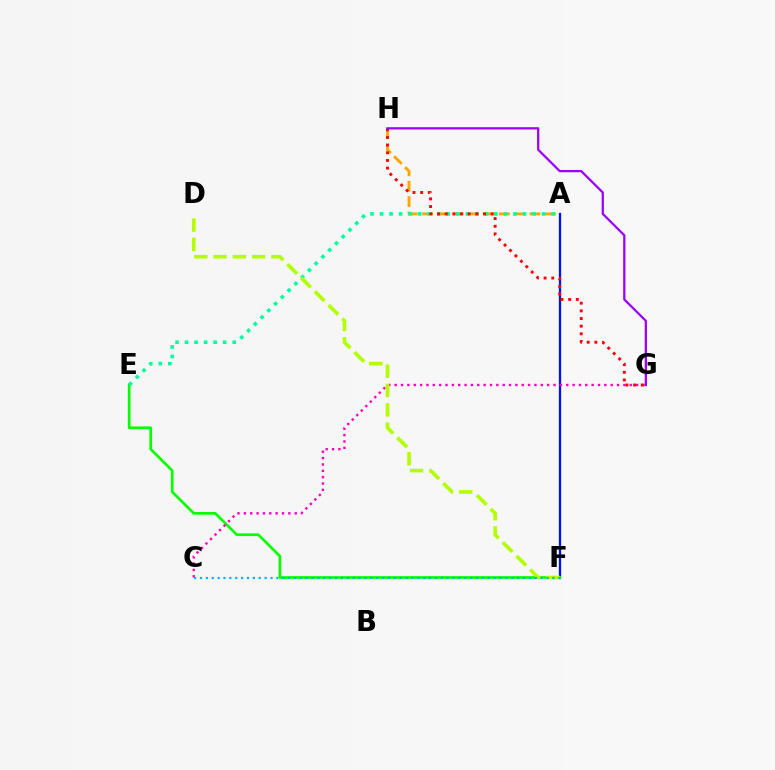{('A', 'F'): [{'color': '#0010ff', 'line_style': 'solid', 'thickness': 1.64}], ('E', 'F'): [{'color': '#08ff00', 'line_style': 'solid', 'thickness': 1.94}], ('A', 'H'): [{'color': '#ffa500', 'line_style': 'dashed', 'thickness': 2.09}], ('A', 'E'): [{'color': '#00ff9d', 'line_style': 'dotted', 'thickness': 2.59}], ('C', 'G'): [{'color': '#ff00bd', 'line_style': 'dotted', 'thickness': 1.73}], ('G', 'H'): [{'color': '#ff0000', 'line_style': 'dotted', 'thickness': 2.08}, {'color': '#9b00ff', 'line_style': 'solid', 'thickness': 1.63}], ('D', 'F'): [{'color': '#b3ff00', 'line_style': 'dashed', 'thickness': 2.62}], ('C', 'F'): [{'color': '#00b5ff', 'line_style': 'dotted', 'thickness': 1.6}]}